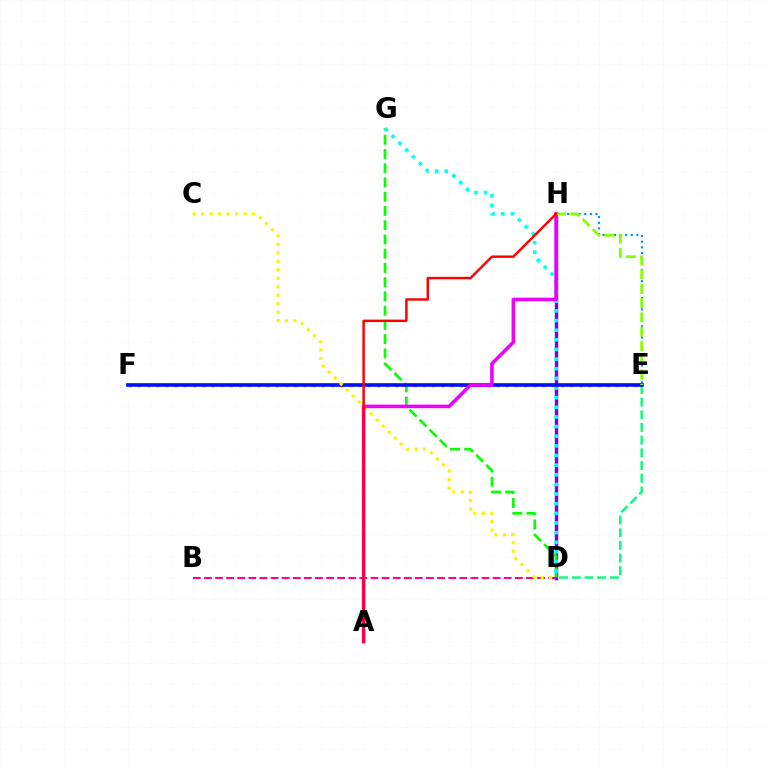{('D', 'H'): [{'color': '#7200ff', 'line_style': 'solid', 'thickness': 2.45}], ('E', 'H'): [{'color': '#008cff', 'line_style': 'dotted', 'thickness': 1.53}, {'color': '#84ff00', 'line_style': 'dashed', 'thickness': 1.94}], ('D', 'G'): [{'color': '#08ff00', 'line_style': 'dashed', 'thickness': 1.94}, {'color': '#00fff6', 'line_style': 'dotted', 'thickness': 2.62}], ('B', 'D'): [{'color': '#ff0094', 'line_style': 'dashed', 'thickness': 1.51}], ('E', 'F'): [{'color': '#ff7c00', 'line_style': 'dotted', 'thickness': 2.5}, {'color': '#0010ff', 'line_style': 'solid', 'thickness': 2.6}], ('D', 'E'): [{'color': '#00ff74', 'line_style': 'dashed', 'thickness': 1.72}], ('C', 'D'): [{'color': '#fcf500', 'line_style': 'dotted', 'thickness': 2.31}], ('A', 'H'): [{'color': '#ee00ff', 'line_style': 'solid', 'thickness': 2.55}, {'color': '#ff0000', 'line_style': 'solid', 'thickness': 1.75}]}